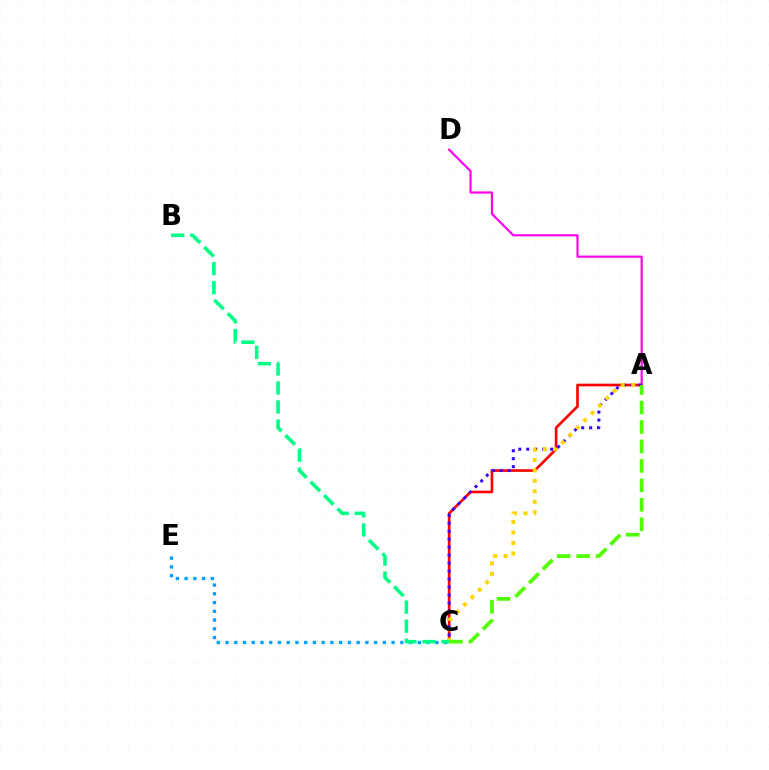{('C', 'E'): [{'color': '#009eff', 'line_style': 'dotted', 'thickness': 2.37}], ('A', 'C'): [{'color': '#ff0000', 'line_style': 'solid', 'thickness': 1.91}, {'color': '#3700ff', 'line_style': 'dotted', 'thickness': 2.17}, {'color': '#ffd500', 'line_style': 'dotted', 'thickness': 2.84}, {'color': '#4fff00', 'line_style': 'dashed', 'thickness': 2.64}], ('A', 'D'): [{'color': '#ff00ed', 'line_style': 'solid', 'thickness': 1.57}], ('B', 'C'): [{'color': '#00ff86', 'line_style': 'dashed', 'thickness': 2.58}]}